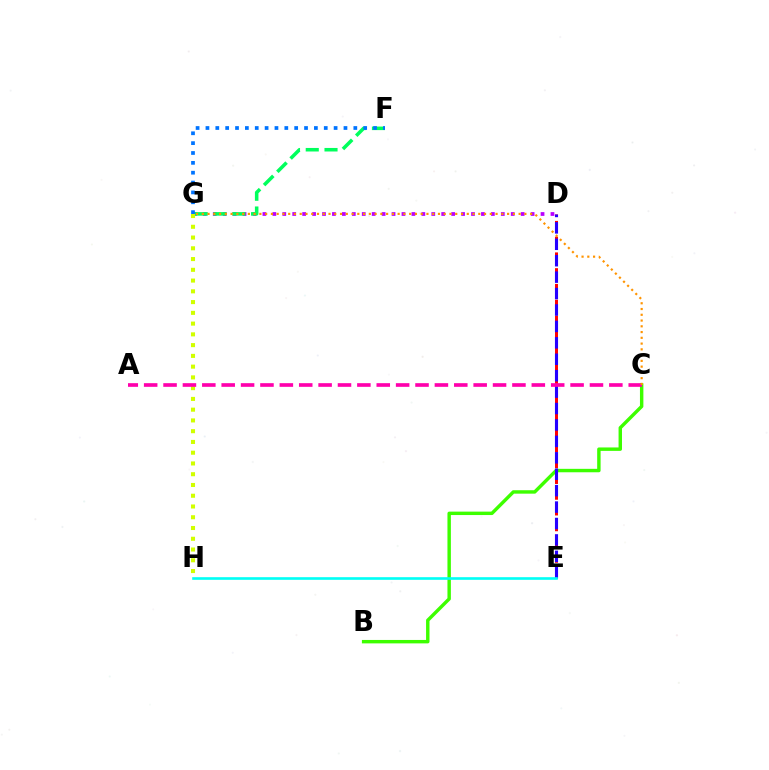{('D', 'E'): [{'color': '#ff0000', 'line_style': 'dashed', 'thickness': 2.14}, {'color': '#2500ff', 'line_style': 'dashed', 'thickness': 2.23}], ('D', 'G'): [{'color': '#b900ff', 'line_style': 'dotted', 'thickness': 2.7}], ('F', 'G'): [{'color': '#00ff5c', 'line_style': 'dashed', 'thickness': 2.55}, {'color': '#0074ff', 'line_style': 'dotted', 'thickness': 2.68}], ('B', 'C'): [{'color': '#3dff00', 'line_style': 'solid', 'thickness': 2.47}], ('G', 'H'): [{'color': '#d1ff00', 'line_style': 'dotted', 'thickness': 2.92}], ('A', 'C'): [{'color': '#ff00ac', 'line_style': 'dashed', 'thickness': 2.63}], ('E', 'H'): [{'color': '#00fff6', 'line_style': 'solid', 'thickness': 1.9}], ('C', 'G'): [{'color': '#ff9400', 'line_style': 'dotted', 'thickness': 1.57}]}